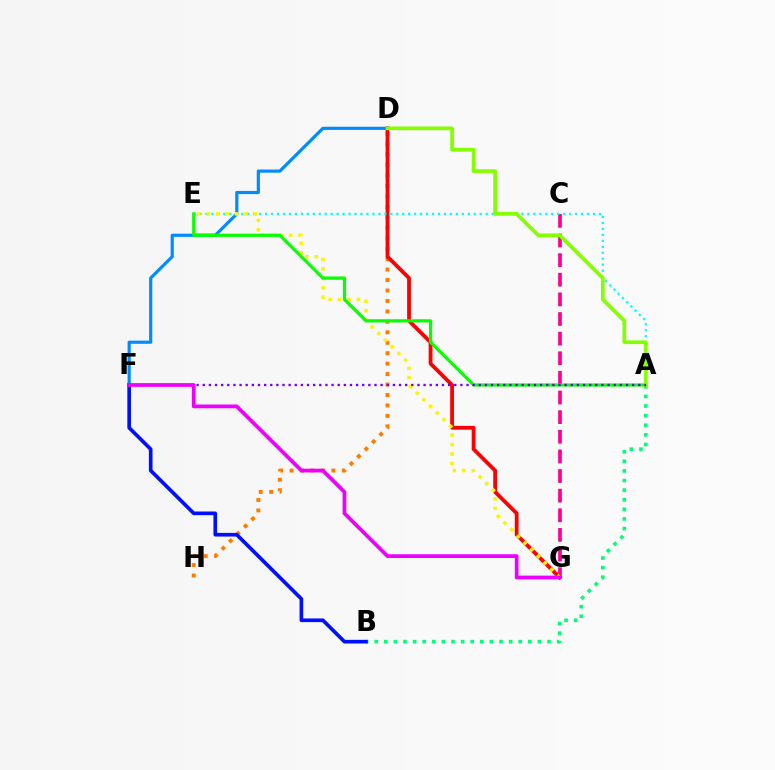{('D', 'F'): [{'color': '#008cff', 'line_style': 'solid', 'thickness': 2.29}], ('C', 'G'): [{'color': '#ff0094', 'line_style': 'dashed', 'thickness': 2.67}], ('D', 'H'): [{'color': '#ff7c00', 'line_style': 'dotted', 'thickness': 2.84}], ('D', 'G'): [{'color': '#ff0000', 'line_style': 'solid', 'thickness': 2.74}], ('A', 'B'): [{'color': '#00ff74', 'line_style': 'dotted', 'thickness': 2.61}], ('A', 'E'): [{'color': '#00fff6', 'line_style': 'dotted', 'thickness': 1.62}, {'color': '#08ff00', 'line_style': 'solid', 'thickness': 2.3}], ('E', 'G'): [{'color': '#fcf500', 'line_style': 'dotted', 'thickness': 2.56}], ('A', 'D'): [{'color': '#84ff00', 'line_style': 'solid', 'thickness': 2.67}], ('A', 'F'): [{'color': '#7200ff', 'line_style': 'dotted', 'thickness': 1.67}], ('B', 'F'): [{'color': '#0010ff', 'line_style': 'solid', 'thickness': 2.64}], ('F', 'G'): [{'color': '#ee00ff', 'line_style': 'solid', 'thickness': 2.71}]}